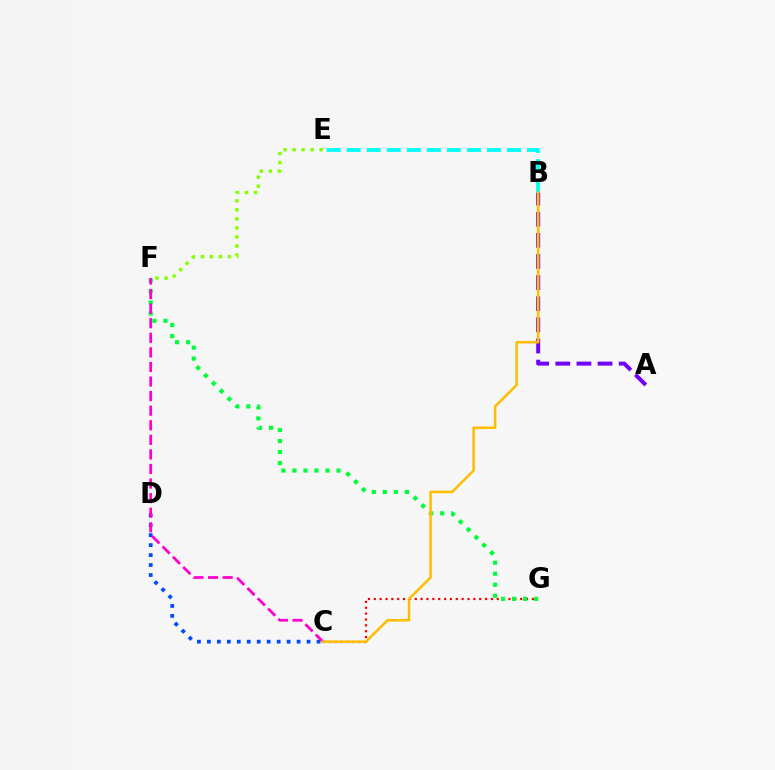{('A', 'B'): [{'color': '#7200ff', 'line_style': 'dashed', 'thickness': 2.87}], ('C', 'D'): [{'color': '#004bff', 'line_style': 'dotted', 'thickness': 2.71}], ('C', 'G'): [{'color': '#ff0000', 'line_style': 'dotted', 'thickness': 1.59}], ('F', 'G'): [{'color': '#00ff39', 'line_style': 'dotted', 'thickness': 3.0}], ('C', 'F'): [{'color': '#ff00cf', 'line_style': 'dashed', 'thickness': 1.98}], ('B', 'E'): [{'color': '#00fff6', 'line_style': 'dashed', 'thickness': 2.72}], ('E', 'F'): [{'color': '#84ff00', 'line_style': 'dotted', 'thickness': 2.45}], ('B', 'C'): [{'color': '#ffbd00', 'line_style': 'solid', 'thickness': 1.82}]}